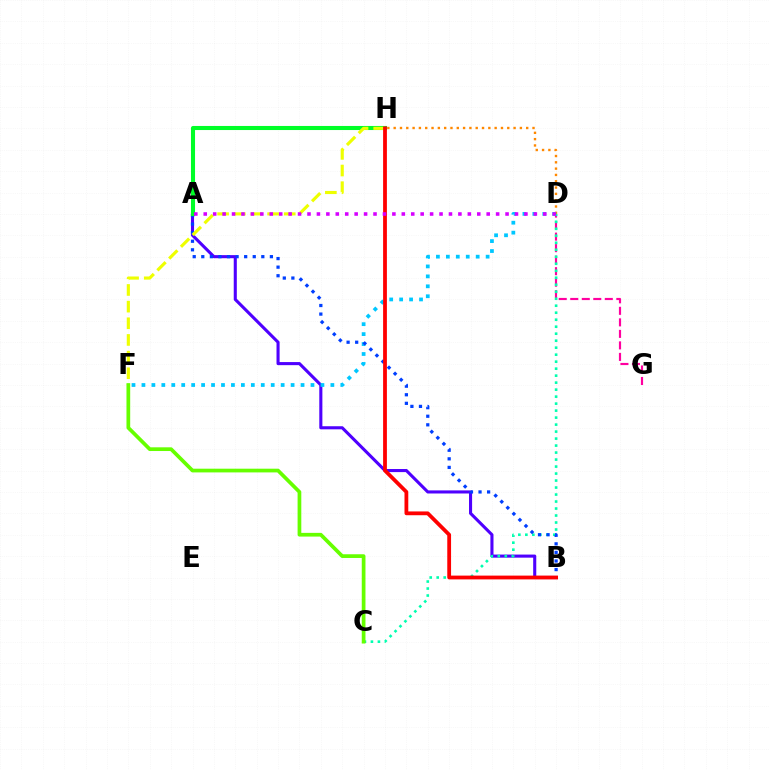{('D', 'H'): [{'color': '#ff8800', 'line_style': 'dotted', 'thickness': 1.71}], ('A', 'B'): [{'color': '#4f00ff', 'line_style': 'solid', 'thickness': 2.22}, {'color': '#003fff', 'line_style': 'dotted', 'thickness': 2.33}], ('D', 'G'): [{'color': '#ff00a0', 'line_style': 'dashed', 'thickness': 1.56}], ('C', 'D'): [{'color': '#00ffaf', 'line_style': 'dotted', 'thickness': 1.9}], ('D', 'F'): [{'color': '#00c7ff', 'line_style': 'dotted', 'thickness': 2.7}], ('A', 'H'): [{'color': '#00ff27', 'line_style': 'solid', 'thickness': 2.94}], ('F', 'H'): [{'color': '#eeff00', 'line_style': 'dashed', 'thickness': 2.26}], ('C', 'F'): [{'color': '#66ff00', 'line_style': 'solid', 'thickness': 2.67}], ('B', 'H'): [{'color': '#ff0000', 'line_style': 'solid', 'thickness': 2.73}], ('A', 'D'): [{'color': '#d600ff', 'line_style': 'dotted', 'thickness': 2.56}]}